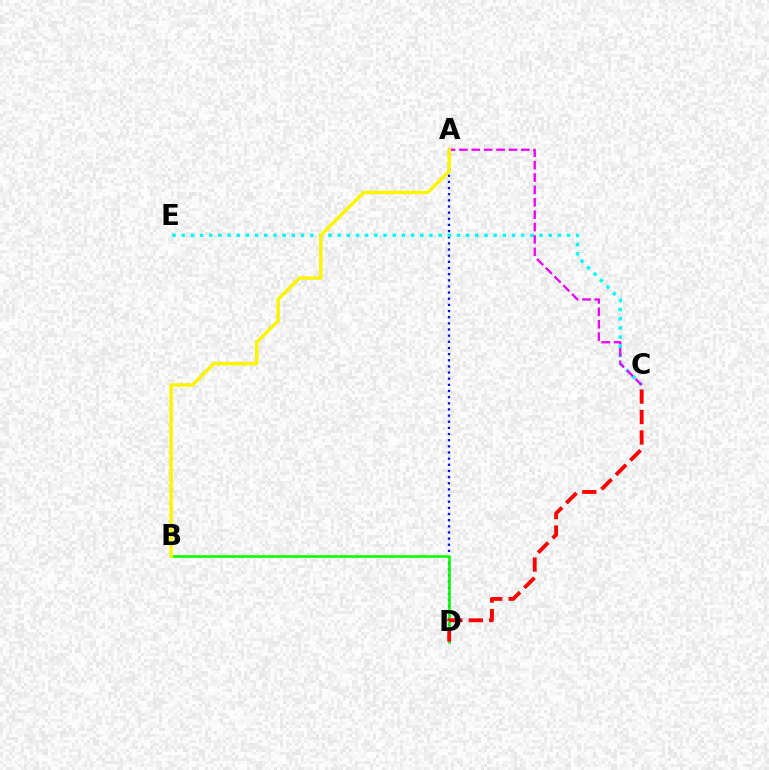{('A', 'D'): [{'color': '#0010ff', 'line_style': 'dotted', 'thickness': 1.67}], ('B', 'D'): [{'color': '#08ff00', 'line_style': 'solid', 'thickness': 1.87}], ('C', 'E'): [{'color': '#00fff6', 'line_style': 'dotted', 'thickness': 2.49}], ('C', 'D'): [{'color': '#ff0000', 'line_style': 'dashed', 'thickness': 2.78}], ('A', 'C'): [{'color': '#ee00ff', 'line_style': 'dashed', 'thickness': 1.68}], ('A', 'B'): [{'color': '#fcf500', 'line_style': 'solid', 'thickness': 2.49}]}